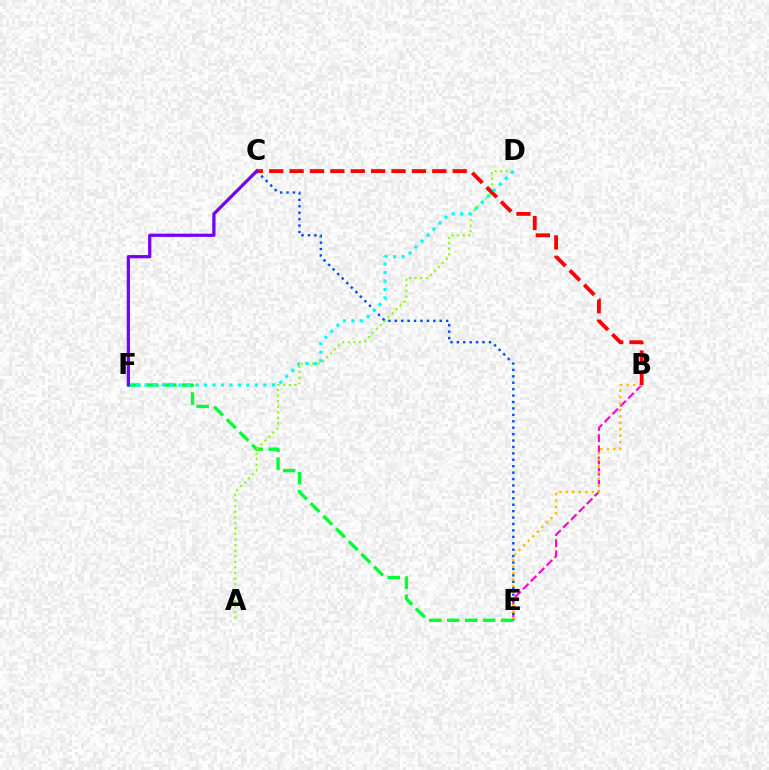{('E', 'F'): [{'color': '#00ff39', 'line_style': 'dashed', 'thickness': 2.44}], ('A', 'D'): [{'color': '#84ff00', 'line_style': 'dotted', 'thickness': 1.52}], ('B', 'E'): [{'color': '#ff00cf', 'line_style': 'dashed', 'thickness': 1.52}, {'color': '#ffbd00', 'line_style': 'dotted', 'thickness': 1.75}], ('C', 'E'): [{'color': '#004bff', 'line_style': 'dotted', 'thickness': 1.74}], ('B', 'C'): [{'color': '#ff0000', 'line_style': 'dashed', 'thickness': 2.77}], ('D', 'F'): [{'color': '#00fff6', 'line_style': 'dotted', 'thickness': 2.3}], ('C', 'F'): [{'color': '#7200ff', 'line_style': 'solid', 'thickness': 2.32}]}